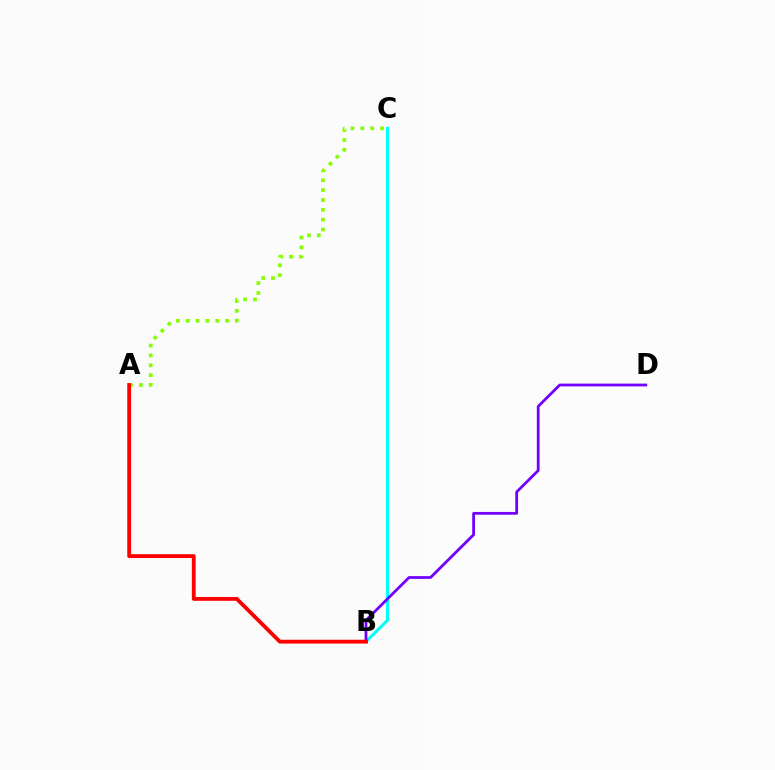{('B', 'C'): [{'color': '#00fff6', 'line_style': 'solid', 'thickness': 2.18}], ('A', 'C'): [{'color': '#84ff00', 'line_style': 'dotted', 'thickness': 2.68}], ('B', 'D'): [{'color': '#7200ff', 'line_style': 'solid', 'thickness': 2.0}], ('A', 'B'): [{'color': '#ff0000', 'line_style': 'solid', 'thickness': 2.75}]}